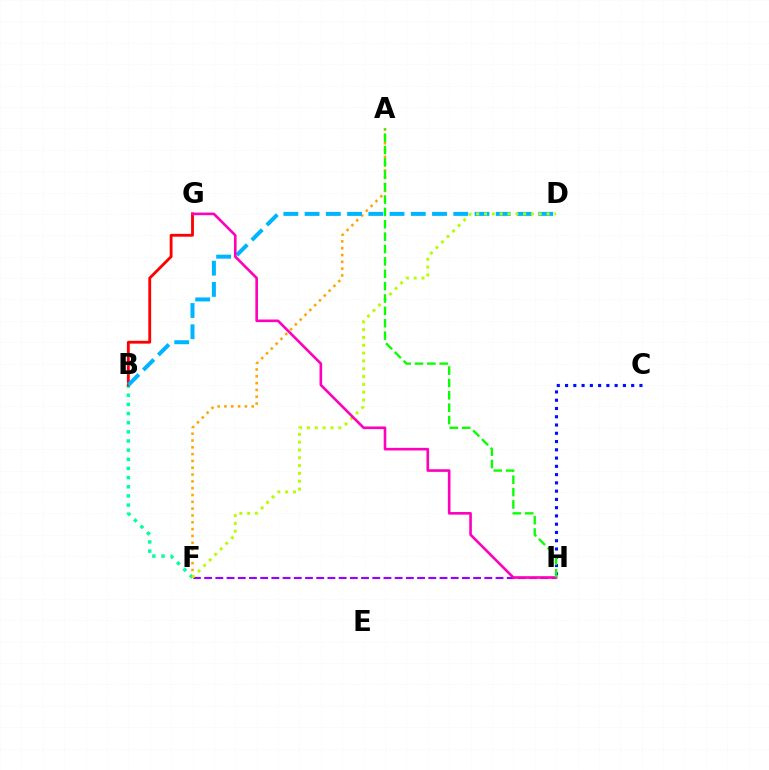{('B', 'F'): [{'color': '#00ff9d', 'line_style': 'dotted', 'thickness': 2.49}], ('A', 'F'): [{'color': '#ffa500', 'line_style': 'dotted', 'thickness': 1.85}], ('B', 'G'): [{'color': '#ff0000', 'line_style': 'solid', 'thickness': 2.05}], ('F', 'H'): [{'color': '#9b00ff', 'line_style': 'dashed', 'thickness': 1.52}], ('B', 'D'): [{'color': '#00b5ff', 'line_style': 'dashed', 'thickness': 2.89}], ('C', 'H'): [{'color': '#0010ff', 'line_style': 'dotted', 'thickness': 2.25}], ('D', 'F'): [{'color': '#b3ff00', 'line_style': 'dotted', 'thickness': 2.12}], ('G', 'H'): [{'color': '#ff00bd', 'line_style': 'solid', 'thickness': 1.89}], ('A', 'H'): [{'color': '#08ff00', 'line_style': 'dashed', 'thickness': 1.68}]}